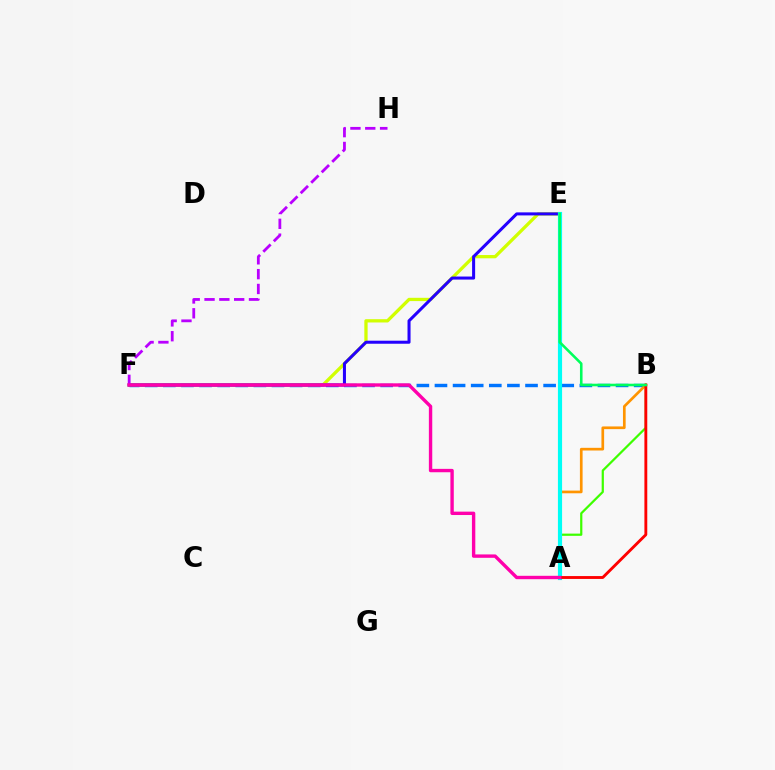{('B', 'F'): [{'color': '#0074ff', 'line_style': 'dashed', 'thickness': 2.46}], ('E', 'F'): [{'color': '#d1ff00', 'line_style': 'solid', 'thickness': 2.36}, {'color': '#2500ff', 'line_style': 'solid', 'thickness': 2.19}], ('A', 'B'): [{'color': '#ff9400', 'line_style': 'solid', 'thickness': 1.93}, {'color': '#3dff00', 'line_style': 'solid', 'thickness': 1.6}, {'color': '#ff0000', 'line_style': 'solid', 'thickness': 2.06}], ('A', 'E'): [{'color': '#00fff6', 'line_style': 'solid', 'thickness': 2.99}], ('F', 'H'): [{'color': '#b900ff', 'line_style': 'dashed', 'thickness': 2.01}], ('B', 'E'): [{'color': '#00ff5c', 'line_style': 'solid', 'thickness': 1.86}], ('A', 'F'): [{'color': '#ff00ac', 'line_style': 'solid', 'thickness': 2.44}]}